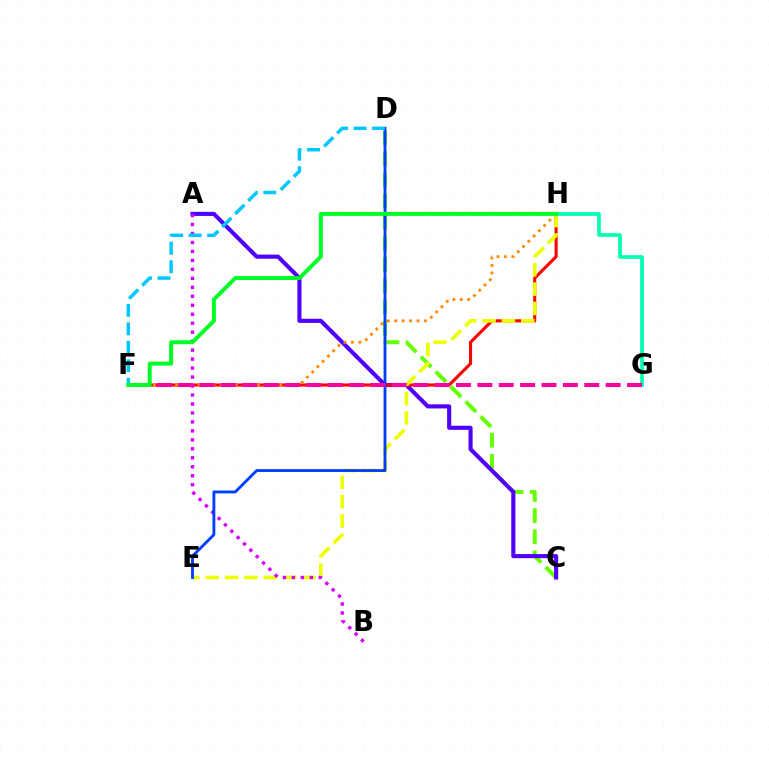{('C', 'D'): [{'color': '#66ff00', 'line_style': 'dashed', 'thickness': 2.87}], ('A', 'C'): [{'color': '#4f00ff', 'line_style': 'solid', 'thickness': 2.95}], ('F', 'H'): [{'color': '#ff0000', 'line_style': 'solid', 'thickness': 2.23}, {'color': '#ff8800', 'line_style': 'dotted', 'thickness': 2.02}, {'color': '#00ff27', 'line_style': 'solid', 'thickness': 2.85}], ('E', 'H'): [{'color': '#eeff00', 'line_style': 'dashed', 'thickness': 2.63}], ('A', 'B'): [{'color': '#d600ff', 'line_style': 'dotted', 'thickness': 2.44}], ('G', 'H'): [{'color': '#00ffaf', 'line_style': 'solid', 'thickness': 2.63}], ('D', 'E'): [{'color': '#003fff', 'line_style': 'solid', 'thickness': 2.07}], ('D', 'F'): [{'color': '#00c7ff', 'line_style': 'dashed', 'thickness': 2.51}], ('F', 'G'): [{'color': '#ff00a0', 'line_style': 'dashed', 'thickness': 2.9}]}